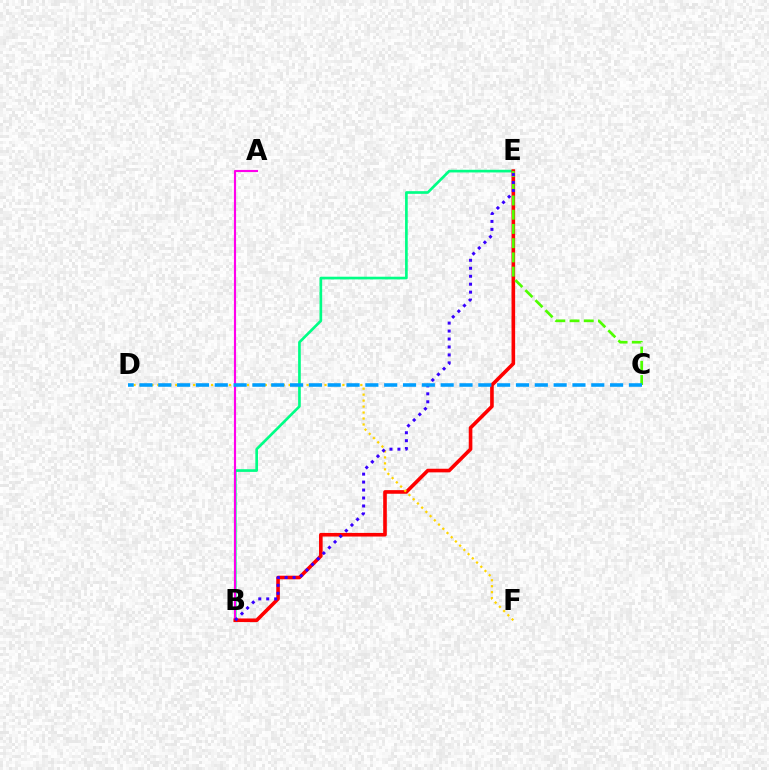{('B', 'E'): [{'color': '#00ff86', 'line_style': 'solid', 'thickness': 1.92}, {'color': '#ff0000', 'line_style': 'solid', 'thickness': 2.61}, {'color': '#3700ff', 'line_style': 'dotted', 'thickness': 2.16}], ('A', 'B'): [{'color': '#ff00ed', 'line_style': 'solid', 'thickness': 1.54}], ('D', 'F'): [{'color': '#ffd500', 'line_style': 'dotted', 'thickness': 1.62}], ('C', 'E'): [{'color': '#4fff00', 'line_style': 'dashed', 'thickness': 1.93}], ('C', 'D'): [{'color': '#009eff', 'line_style': 'dashed', 'thickness': 2.56}]}